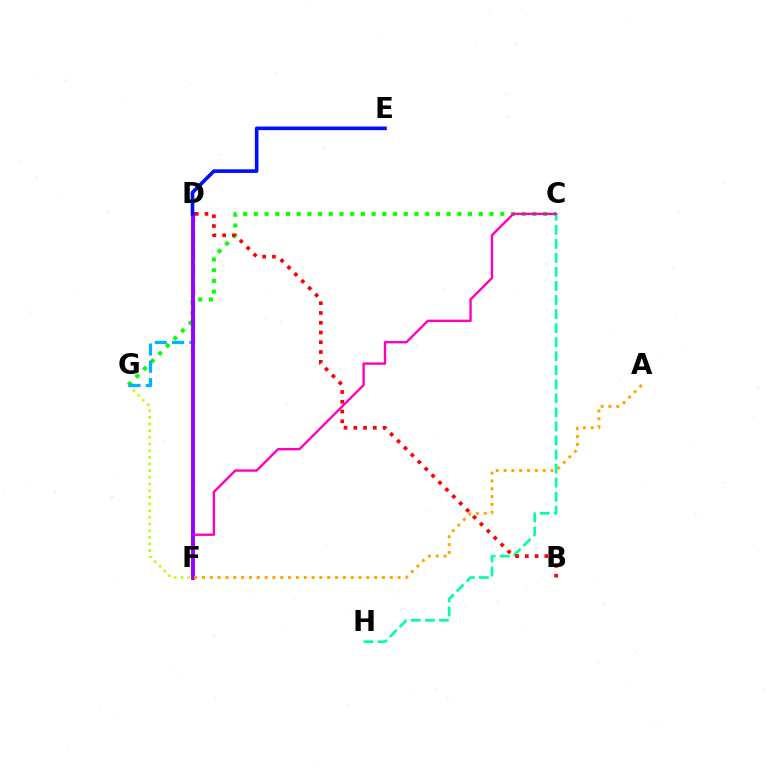{('F', 'G'): [{'color': '#b3ff00', 'line_style': 'dotted', 'thickness': 1.81}], ('C', 'G'): [{'color': '#08ff00', 'line_style': 'dotted', 'thickness': 2.91}], ('D', 'G'): [{'color': '#00b5ff', 'line_style': 'dashed', 'thickness': 2.35}], ('C', 'H'): [{'color': '#00ff9d', 'line_style': 'dashed', 'thickness': 1.91}], ('B', 'D'): [{'color': '#ff0000', 'line_style': 'dotted', 'thickness': 2.65}], ('C', 'F'): [{'color': '#ff00bd', 'line_style': 'solid', 'thickness': 1.71}], ('D', 'F'): [{'color': '#9b00ff', 'line_style': 'solid', 'thickness': 2.81}], ('D', 'E'): [{'color': '#0010ff', 'line_style': 'solid', 'thickness': 2.61}], ('A', 'F'): [{'color': '#ffa500', 'line_style': 'dotted', 'thickness': 2.13}]}